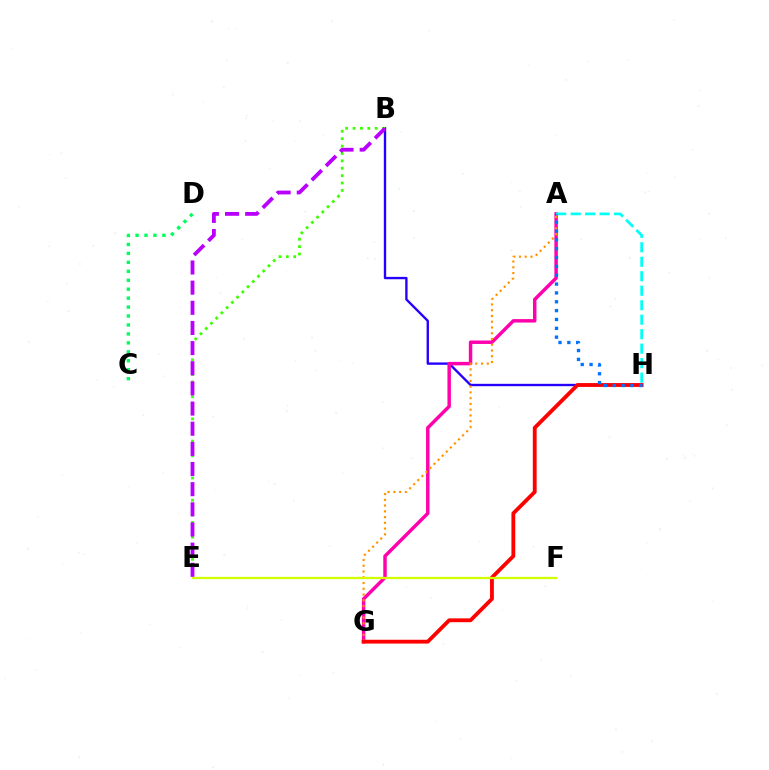{('B', 'H'): [{'color': '#2500ff', 'line_style': 'solid', 'thickness': 1.7}], ('A', 'G'): [{'color': '#ff00ac', 'line_style': 'solid', 'thickness': 2.49}, {'color': '#ff9400', 'line_style': 'dotted', 'thickness': 1.56}], ('G', 'H'): [{'color': '#ff0000', 'line_style': 'solid', 'thickness': 2.75}], ('B', 'E'): [{'color': '#3dff00', 'line_style': 'dotted', 'thickness': 2.01}, {'color': '#b900ff', 'line_style': 'dashed', 'thickness': 2.74}], ('E', 'F'): [{'color': '#d1ff00', 'line_style': 'solid', 'thickness': 1.63}], ('A', 'H'): [{'color': '#00fff6', 'line_style': 'dashed', 'thickness': 1.97}, {'color': '#0074ff', 'line_style': 'dotted', 'thickness': 2.4}], ('C', 'D'): [{'color': '#00ff5c', 'line_style': 'dotted', 'thickness': 2.43}]}